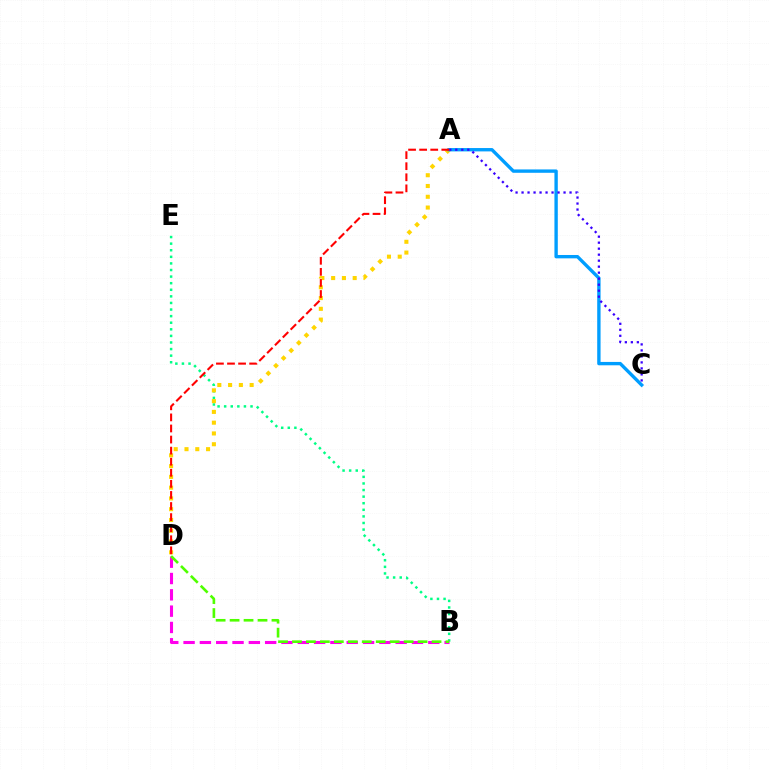{('B', 'E'): [{'color': '#00ff86', 'line_style': 'dotted', 'thickness': 1.79}], ('A', 'D'): [{'color': '#ffd500', 'line_style': 'dotted', 'thickness': 2.93}, {'color': '#ff0000', 'line_style': 'dashed', 'thickness': 1.5}], ('A', 'C'): [{'color': '#009eff', 'line_style': 'solid', 'thickness': 2.42}, {'color': '#3700ff', 'line_style': 'dotted', 'thickness': 1.63}], ('B', 'D'): [{'color': '#ff00ed', 'line_style': 'dashed', 'thickness': 2.22}, {'color': '#4fff00', 'line_style': 'dashed', 'thickness': 1.9}]}